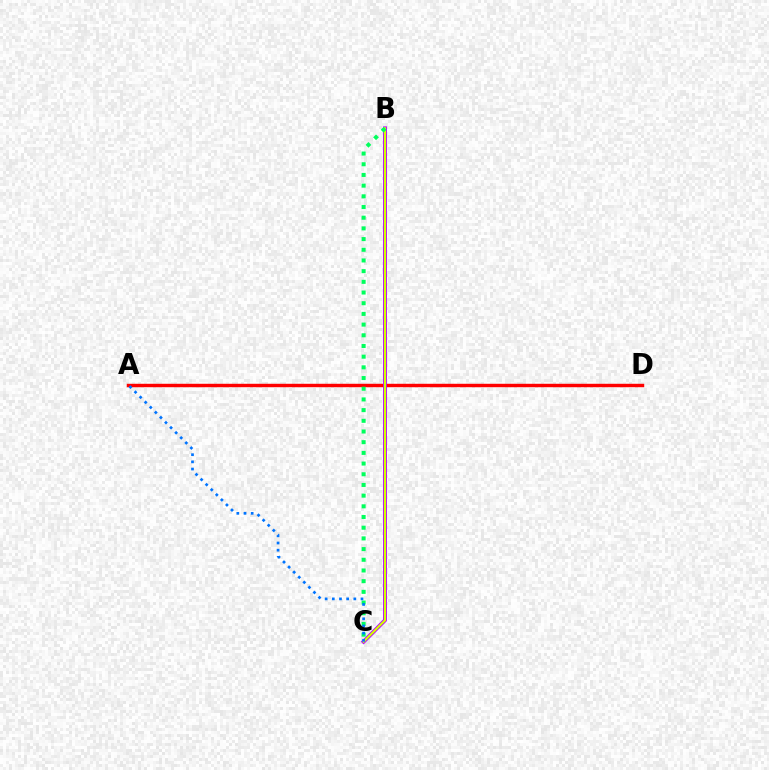{('A', 'D'): [{'color': '#ff0000', 'line_style': 'solid', 'thickness': 2.47}], ('B', 'C'): [{'color': '#b900ff', 'line_style': 'solid', 'thickness': 2.8}, {'color': '#d1ff00', 'line_style': 'solid', 'thickness': 1.55}, {'color': '#00ff5c', 'line_style': 'dotted', 'thickness': 2.9}], ('A', 'C'): [{'color': '#0074ff', 'line_style': 'dotted', 'thickness': 1.95}]}